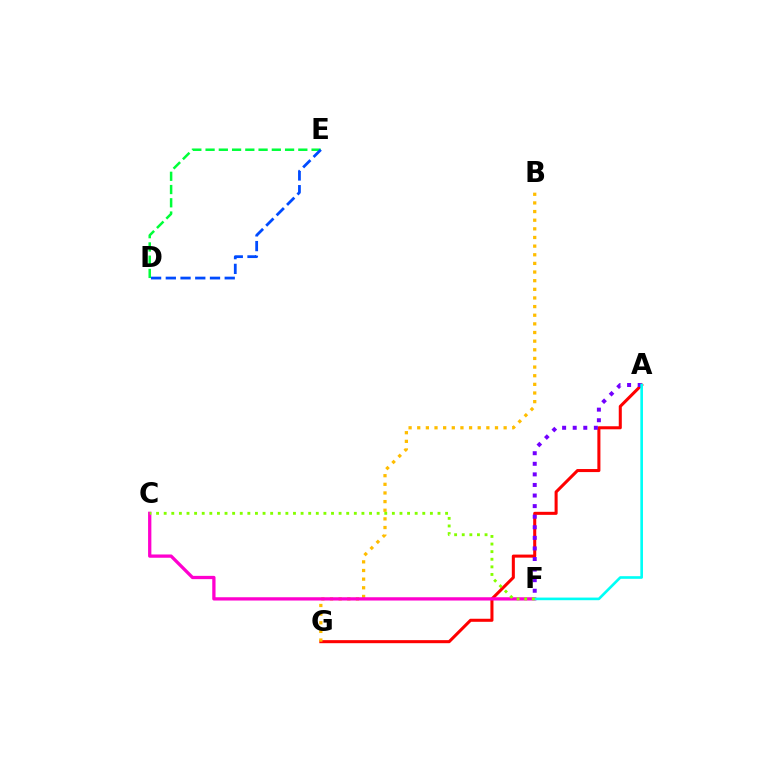{('D', 'E'): [{'color': '#00ff39', 'line_style': 'dashed', 'thickness': 1.8}, {'color': '#004bff', 'line_style': 'dashed', 'thickness': 2.0}], ('A', 'G'): [{'color': '#ff0000', 'line_style': 'solid', 'thickness': 2.19}], ('B', 'G'): [{'color': '#ffbd00', 'line_style': 'dotted', 'thickness': 2.35}], ('A', 'F'): [{'color': '#7200ff', 'line_style': 'dotted', 'thickness': 2.87}, {'color': '#00fff6', 'line_style': 'solid', 'thickness': 1.9}], ('C', 'F'): [{'color': '#ff00cf', 'line_style': 'solid', 'thickness': 2.36}, {'color': '#84ff00', 'line_style': 'dotted', 'thickness': 2.07}]}